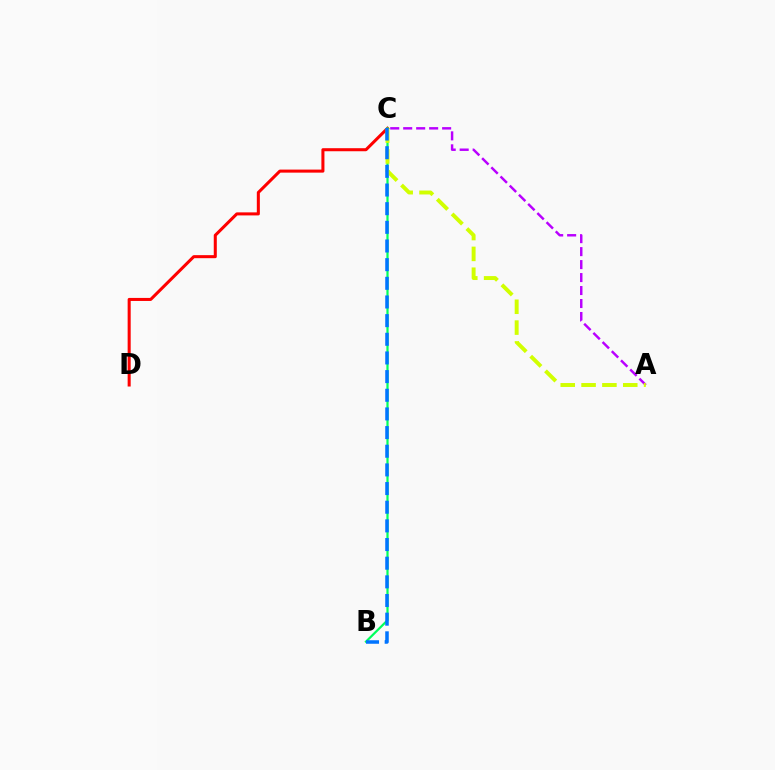{('C', 'D'): [{'color': '#ff0000', 'line_style': 'solid', 'thickness': 2.19}], ('B', 'C'): [{'color': '#00ff5c', 'line_style': 'solid', 'thickness': 1.59}, {'color': '#0074ff', 'line_style': 'dashed', 'thickness': 2.53}], ('A', 'C'): [{'color': '#b900ff', 'line_style': 'dashed', 'thickness': 1.76}, {'color': '#d1ff00', 'line_style': 'dashed', 'thickness': 2.83}]}